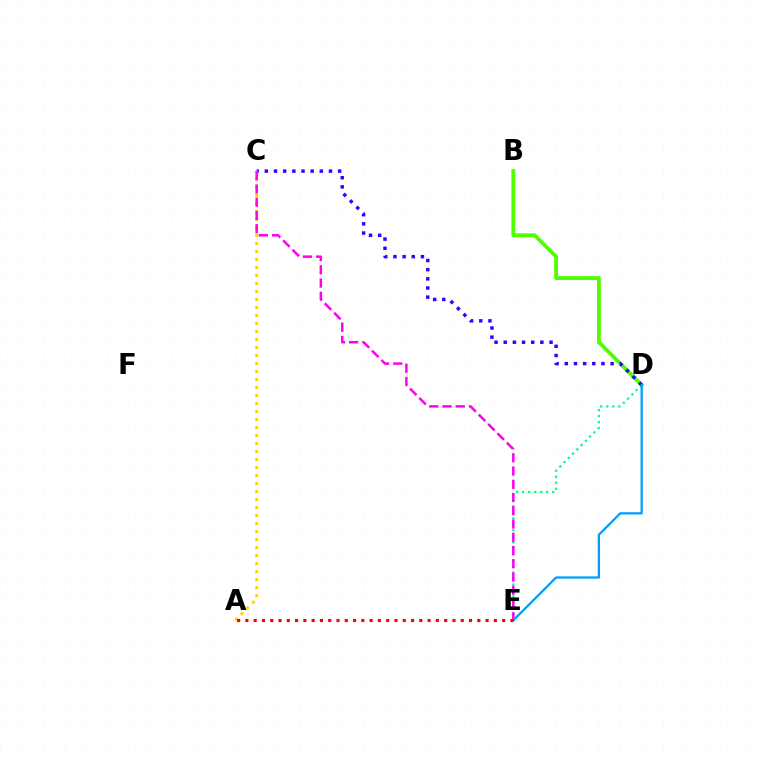{('D', 'E'): [{'color': '#00ff86', 'line_style': 'dotted', 'thickness': 1.64}, {'color': '#009eff', 'line_style': 'solid', 'thickness': 1.64}], ('B', 'D'): [{'color': '#4fff00', 'line_style': 'solid', 'thickness': 2.76}], ('C', 'D'): [{'color': '#3700ff', 'line_style': 'dotted', 'thickness': 2.49}], ('A', 'C'): [{'color': '#ffd500', 'line_style': 'dotted', 'thickness': 2.17}], ('C', 'E'): [{'color': '#ff00ed', 'line_style': 'dashed', 'thickness': 1.8}], ('A', 'E'): [{'color': '#ff0000', 'line_style': 'dotted', 'thickness': 2.25}]}